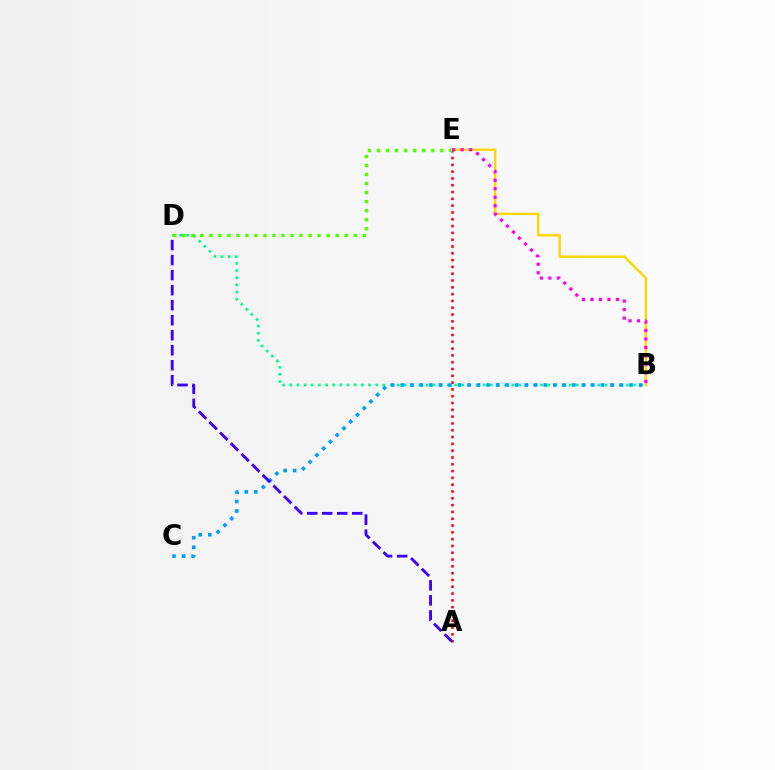{('B', 'D'): [{'color': '#00ff86', 'line_style': 'dotted', 'thickness': 1.95}], ('B', 'E'): [{'color': '#ffd500', 'line_style': 'solid', 'thickness': 1.69}, {'color': '#ff00ed', 'line_style': 'dotted', 'thickness': 2.31}], ('A', 'E'): [{'color': '#ff0000', 'line_style': 'dotted', 'thickness': 1.85}], ('B', 'C'): [{'color': '#009eff', 'line_style': 'dotted', 'thickness': 2.59}], ('D', 'E'): [{'color': '#4fff00', 'line_style': 'dotted', 'thickness': 2.45}], ('A', 'D'): [{'color': '#3700ff', 'line_style': 'dashed', 'thickness': 2.04}]}